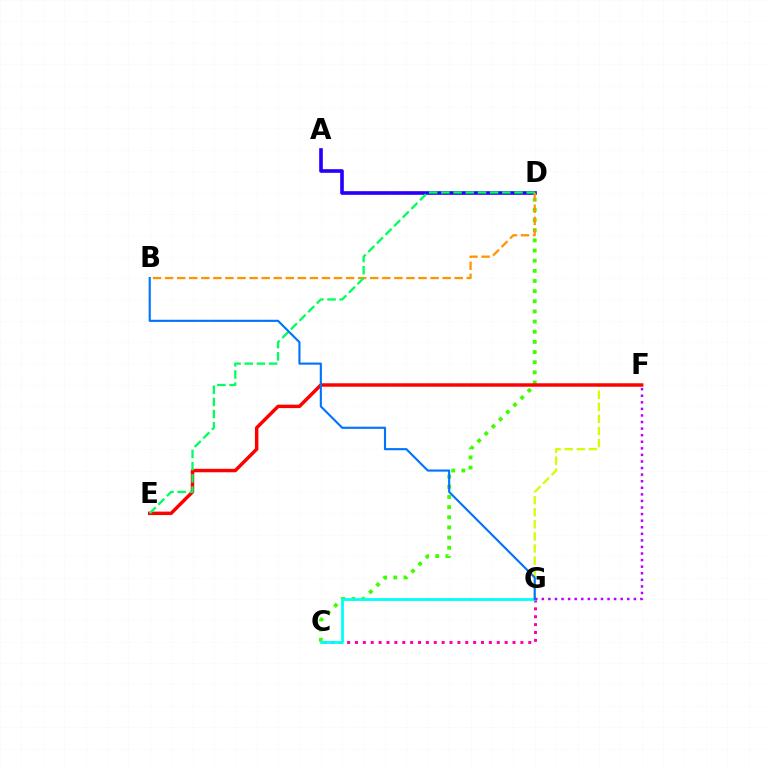{('C', 'G'): [{'color': '#ff00ac', 'line_style': 'dotted', 'thickness': 2.14}, {'color': '#00fff6', 'line_style': 'solid', 'thickness': 2.0}], ('F', 'G'): [{'color': '#d1ff00', 'line_style': 'dashed', 'thickness': 1.64}, {'color': '#b900ff', 'line_style': 'dotted', 'thickness': 1.79}], ('A', 'D'): [{'color': '#2500ff', 'line_style': 'solid', 'thickness': 2.62}], ('C', 'D'): [{'color': '#3dff00', 'line_style': 'dotted', 'thickness': 2.76}], ('E', 'F'): [{'color': '#ff0000', 'line_style': 'solid', 'thickness': 2.49}], ('B', 'D'): [{'color': '#ff9400', 'line_style': 'dashed', 'thickness': 1.64}], ('D', 'E'): [{'color': '#00ff5c', 'line_style': 'dashed', 'thickness': 1.66}], ('B', 'G'): [{'color': '#0074ff', 'line_style': 'solid', 'thickness': 1.53}]}